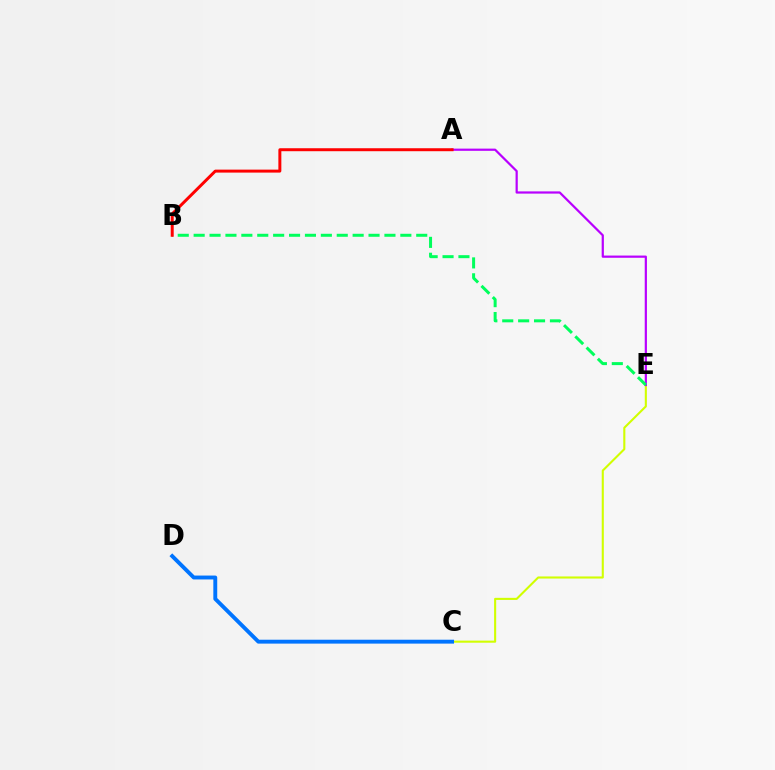{('C', 'E'): [{'color': '#d1ff00', 'line_style': 'solid', 'thickness': 1.51}], ('A', 'E'): [{'color': '#b900ff', 'line_style': 'solid', 'thickness': 1.6}], ('B', 'E'): [{'color': '#00ff5c', 'line_style': 'dashed', 'thickness': 2.16}], ('A', 'B'): [{'color': '#ff0000', 'line_style': 'solid', 'thickness': 2.14}], ('C', 'D'): [{'color': '#0074ff', 'line_style': 'solid', 'thickness': 2.8}]}